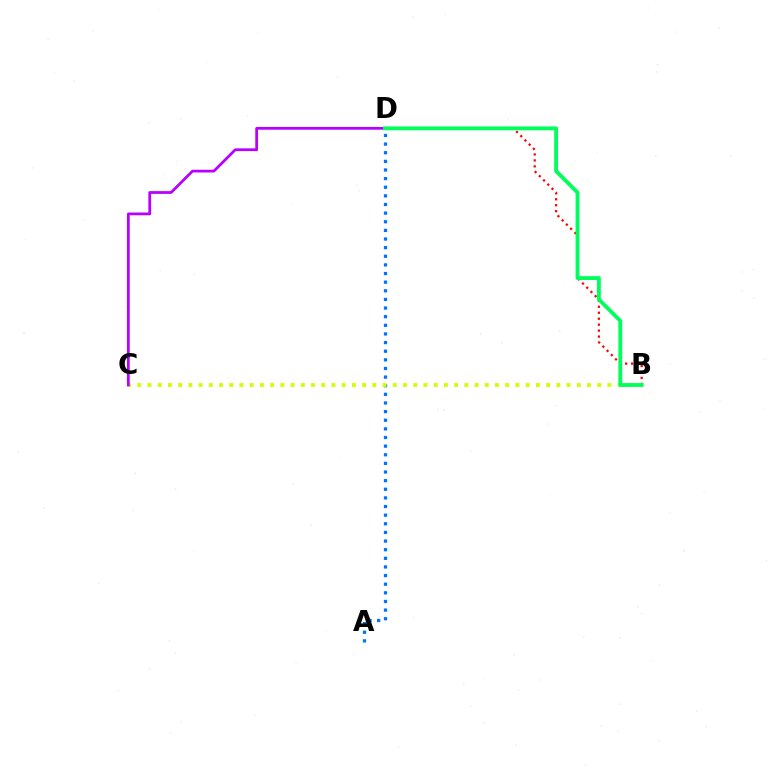{('B', 'D'): [{'color': '#ff0000', 'line_style': 'dotted', 'thickness': 1.62}, {'color': '#00ff5c', 'line_style': 'solid', 'thickness': 2.76}], ('A', 'D'): [{'color': '#0074ff', 'line_style': 'dotted', 'thickness': 2.34}], ('B', 'C'): [{'color': '#d1ff00', 'line_style': 'dotted', 'thickness': 2.78}], ('C', 'D'): [{'color': '#b900ff', 'line_style': 'solid', 'thickness': 1.99}]}